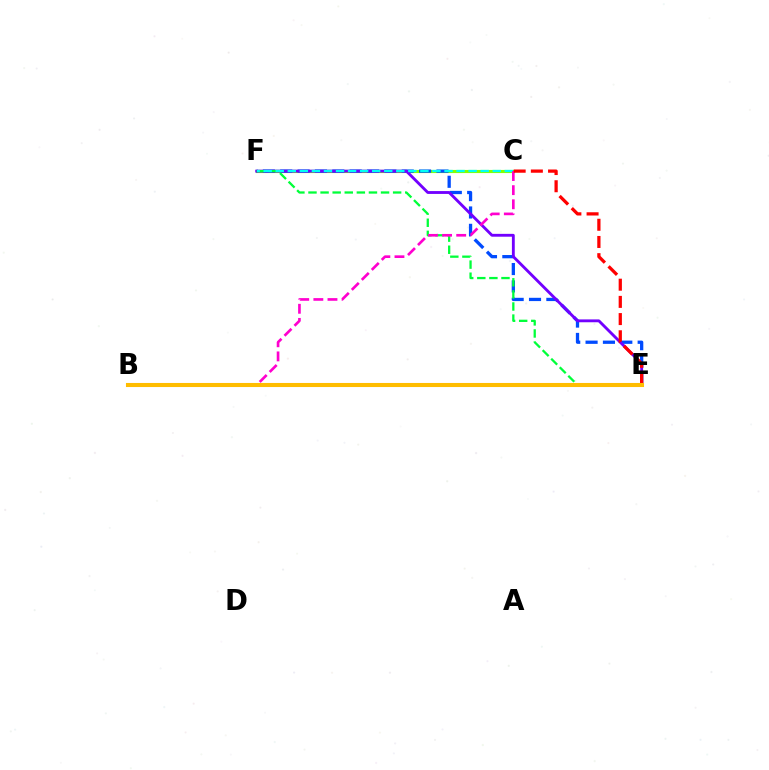{('C', 'F'): [{'color': '#84ff00', 'line_style': 'solid', 'thickness': 2.25}, {'color': '#00fff6', 'line_style': 'dashed', 'thickness': 1.64}], ('E', 'F'): [{'color': '#004bff', 'line_style': 'dashed', 'thickness': 2.36}, {'color': '#7200ff', 'line_style': 'solid', 'thickness': 2.05}, {'color': '#00ff39', 'line_style': 'dashed', 'thickness': 1.64}], ('B', 'C'): [{'color': '#ff00cf', 'line_style': 'dashed', 'thickness': 1.92}], ('C', 'E'): [{'color': '#ff0000', 'line_style': 'dashed', 'thickness': 2.34}], ('B', 'E'): [{'color': '#ffbd00', 'line_style': 'solid', 'thickness': 2.93}]}